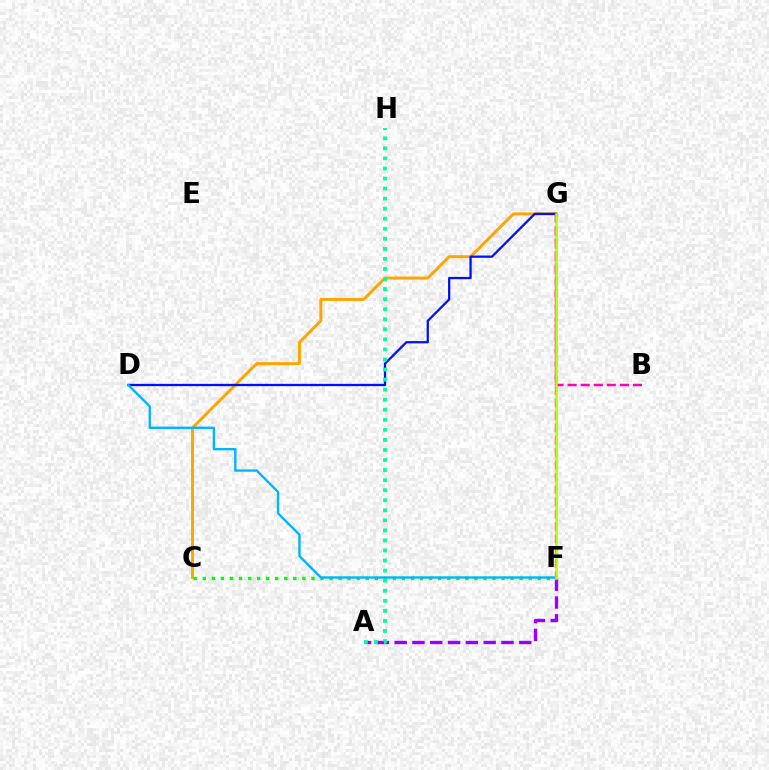{('F', 'G'): [{'color': '#ff0000', 'line_style': 'dashed', 'thickness': 1.67}, {'color': '#b3ff00', 'line_style': 'solid', 'thickness': 1.83}], ('C', 'G'): [{'color': '#ffa500', 'line_style': 'solid', 'thickness': 2.12}], ('A', 'F'): [{'color': '#9b00ff', 'line_style': 'dashed', 'thickness': 2.42}], ('D', 'G'): [{'color': '#0010ff', 'line_style': 'solid', 'thickness': 1.64}], ('C', 'F'): [{'color': '#08ff00', 'line_style': 'dotted', 'thickness': 2.46}], ('B', 'G'): [{'color': '#ff00bd', 'line_style': 'dashed', 'thickness': 1.78}], ('D', 'F'): [{'color': '#00b5ff', 'line_style': 'solid', 'thickness': 1.7}], ('A', 'H'): [{'color': '#00ff9d', 'line_style': 'dotted', 'thickness': 2.73}]}